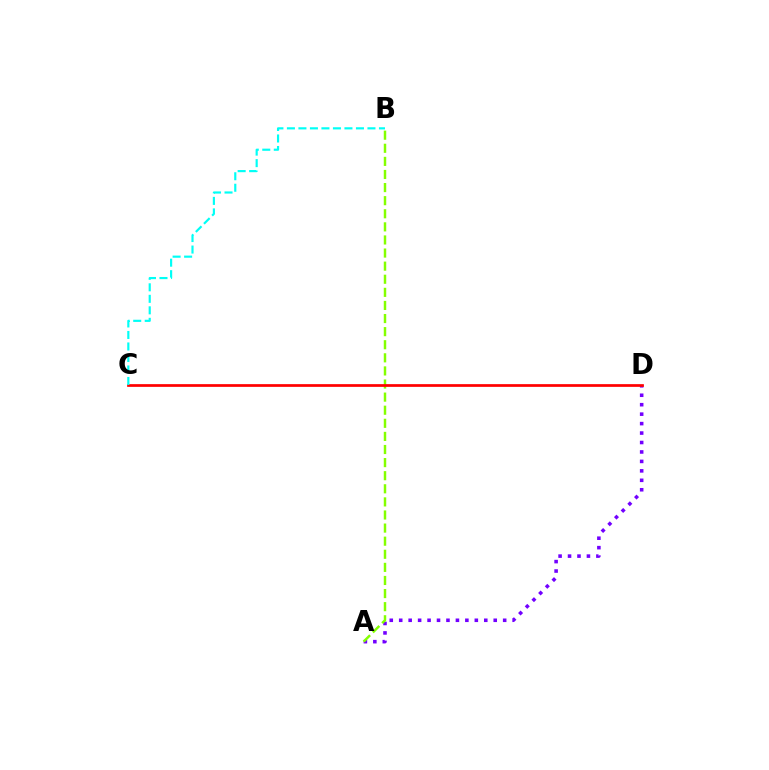{('A', 'D'): [{'color': '#7200ff', 'line_style': 'dotted', 'thickness': 2.57}], ('A', 'B'): [{'color': '#84ff00', 'line_style': 'dashed', 'thickness': 1.78}], ('C', 'D'): [{'color': '#ff0000', 'line_style': 'solid', 'thickness': 1.96}], ('B', 'C'): [{'color': '#00fff6', 'line_style': 'dashed', 'thickness': 1.56}]}